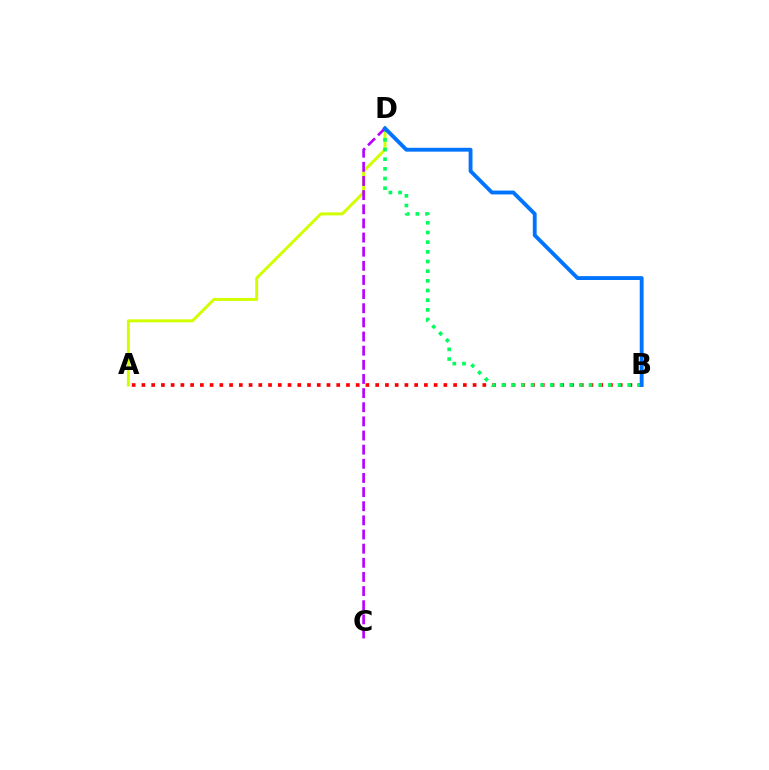{('A', 'B'): [{'color': '#ff0000', 'line_style': 'dotted', 'thickness': 2.65}], ('A', 'D'): [{'color': '#d1ff00', 'line_style': 'solid', 'thickness': 2.13}], ('B', 'D'): [{'color': '#00ff5c', 'line_style': 'dotted', 'thickness': 2.63}, {'color': '#0074ff', 'line_style': 'solid', 'thickness': 2.78}], ('C', 'D'): [{'color': '#b900ff', 'line_style': 'dashed', 'thickness': 1.92}]}